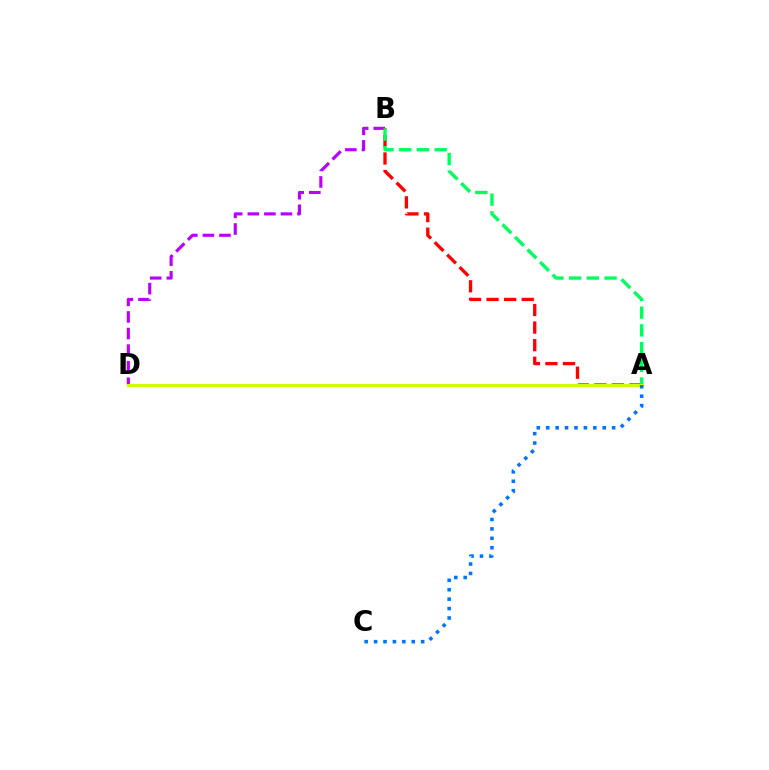{('B', 'D'): [{'color': '#b900ff', 'line_style': 'dashed', 'thickness': 2.25}], ('A', 'B'): [{'color': '#ff0000', 'line_style': 'dashed', 'thickness': 2.39}, {'color': '#00ff5c', 'line_style': 'dashed', 'thickness': 2.41}], ('A', 'D'): [{'color': '#d1ff00', 'line_style': 'solid', 'thickness': 2.22}], ('A', 'C'): [{'color': '#0074ff', 'line_style': 'dotted', 'thickness': 2.56}]}